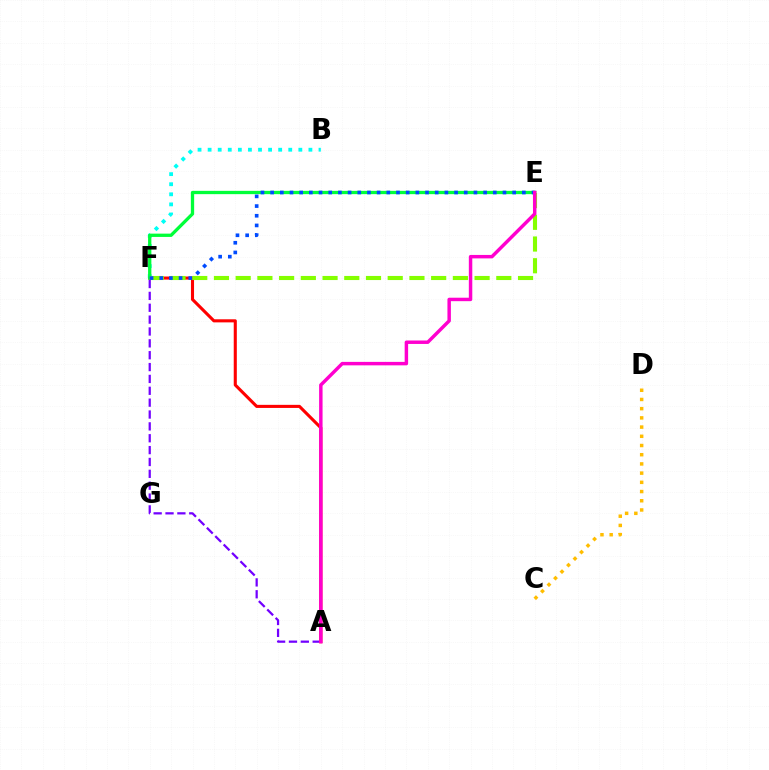{('A', 'F'): [{'color': '#7200ff', 'line_style': 'dashed', 'thickness': 1.61}, {'color': '#ff0000', 'line_style': 'solid', 'thickness': 2.22}], ('B', 'F'): [{'color': '#00fff6', 'line_style': 'dotted', 'thickness': 2.74}], ('E', 'F'): [{'color': '#00ff39', 'line_style': 'solid', 'thickness': 2.37}, {'color': '#84ff00', 'line_style': 'dashed', 'thickness': 2.95}, {'color': '#004bff', 'line_style': 'dotted', 'thickness': 2.63}], ('C', 'D'): [{'color': '#ffbd00', 'line_style': 'dotted', 'thickness': 2.5}], ('A', 'E'): [{'color': '#ff00cf', 'line_style': 'solid', 'thickness': 2.49}]}